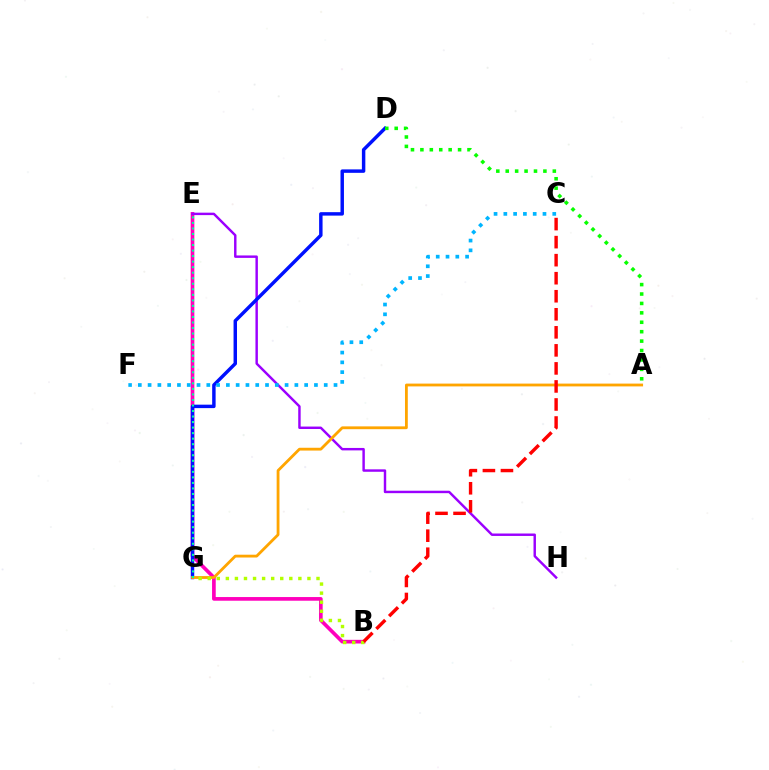{('B', 'E'): [{'color': '#ff00bd', 'line_style': 'solid', 'thickness': 2.64}], ('E', 'H'): [{'color': '#9b00ff', 'line_style': 'solid', 'thickness': 1.76}], ('D', 'G'): [{'color': '#0010ff', 'line_style': 'solid', 'thickness': 2.48}], ('A', 'D'): [{'color': '#08ff00', 'line_style': 'dotted', 'thickness': 2.56}], ('C', 'F'): [{'color': '#00b5ff', 'line_style': 'dotted', 'thickness': 2.66}], ('A', 'G'): [{'color': '#ffa500', 'line_style': 'solid', 'thickness': 2.02}], ('B', 'G'): [{'color': '#b3ff00', 'line_style': 'dotted', 'thickness': 2.46}], ('B', 'C'): [{'color': '#ff0000', 'line_style': 'dashed', 'thickness': 2.45}], ('E', 'G'): [{'color': '#00ff9d', 'line_style': 'dotted', 'thickness': 1.5}]}